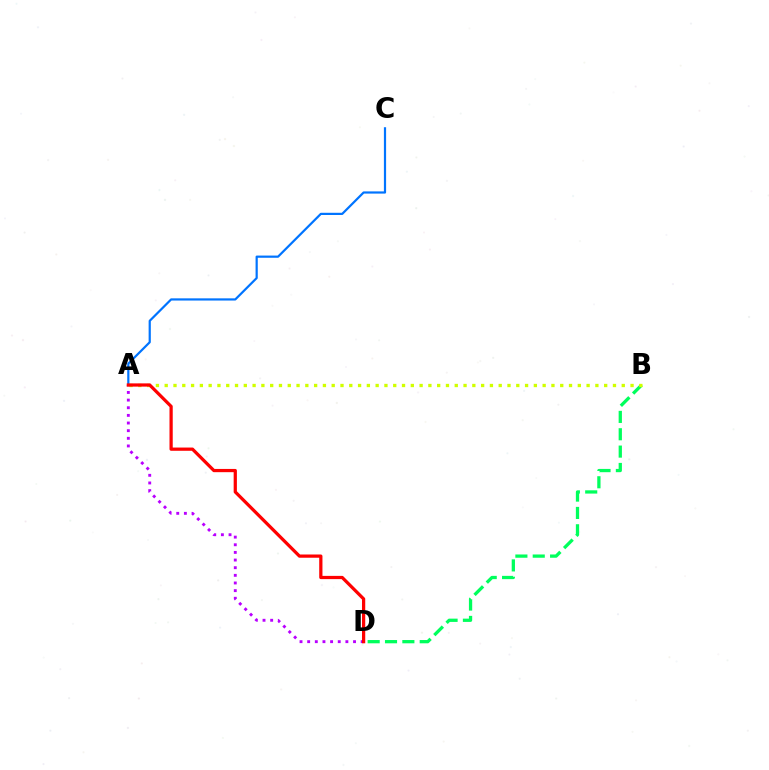{('B', 'D'): [{'color': '#00ff5c', 'line_style': 'dashed', 'thickness': 2.36}], ('A', 'D'): [{'color': '#b900ff', 'line_style': 'dotted', 'thickness': 2.08}, {'color': '#ff0000', 'line_style': 'solid', 'thickness': 2.33}], ('A', 'C'): [{'color': '#0074ff', 'line_style': 'solid', 'thickness': 1.59}], ('A', 'B'): [{'color': '#d1ff00', 'line_style': 'dotted', 'thickness': 2.39}]}